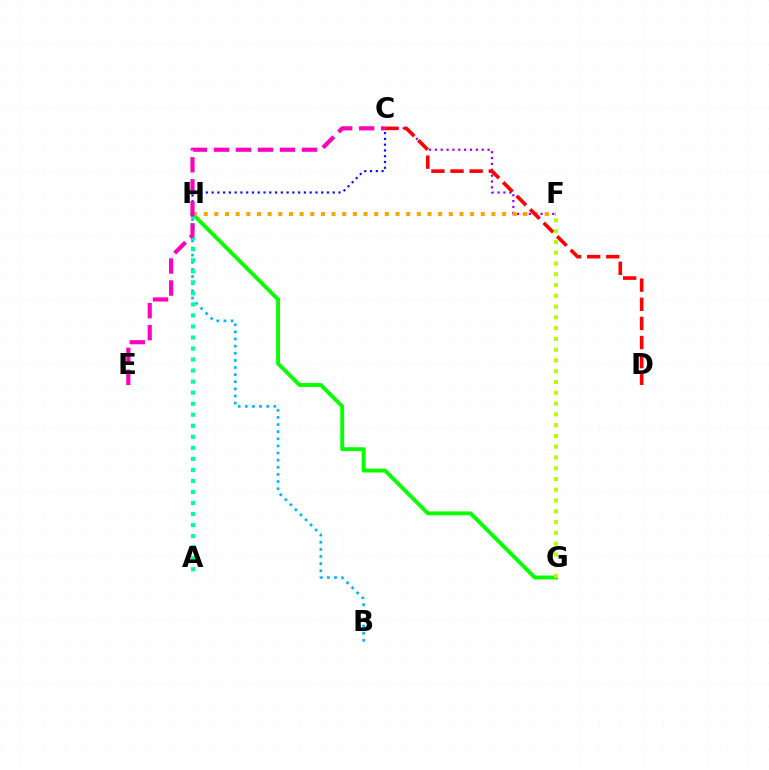{('G', 'H'): [{'color': '#08ff00', 'line_style': 'solid', 'thickness': 2.8}], ('C', 'F'): [{'color': '#9b00ff', 'line_style': 'dotted', 'thickness': 1.59}], ('B', 'H'): [{'color': '#00b5ff', 'line_style': 'dotted', 'thickness': 1.94}], ('F', 'H'): [{'color': '#ffa500', 'line_style': 'dotted', 'thickness': 2.9}], ('C', 'H'): [{'color': '#0010ff', 'line_style': 'dotted', 'thickness': 1.57}], ('C', 'D'): [{'color': '#ff0000', 'line_style': 'dashed', 'thickness': 2.6}], ('A', 'H'): [{'color': '#00ff9d', 'line_style': 'dotted', 'thickness': 3.0}], ('F', 'G'): [{'color': '#b3ff00', 'line_style': 'dotted', 'thickness': 2.93}], ('C', 'E'): [{'color': '#ff00bd', 'line_style': 'dashed', 'thickness': 2.99}]}